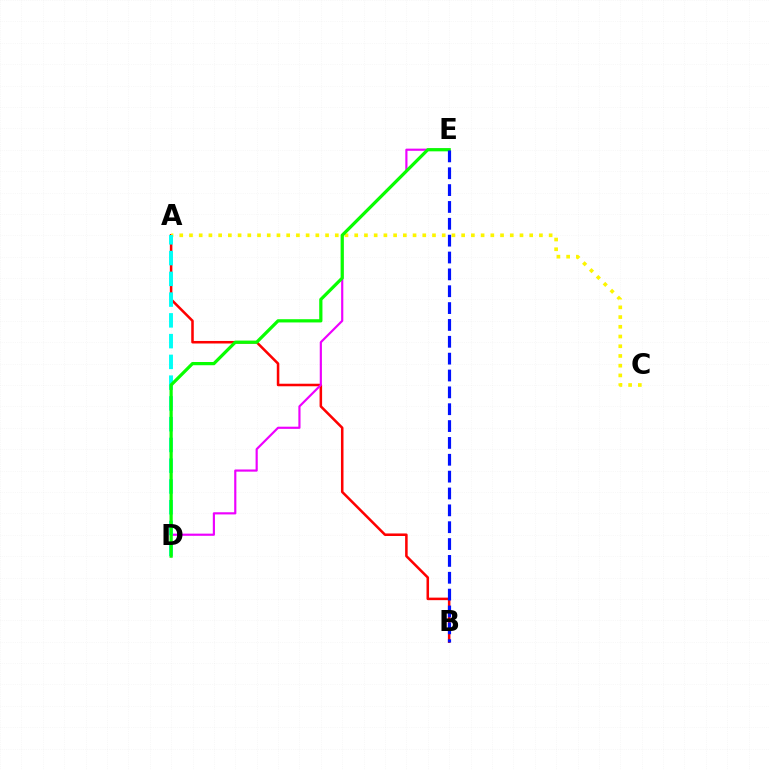{('A', 'B'): [{'color': '#ff0000', 'line_style': 'solid', 'thickness': 1.83}], ('D', 'E'): [{'color': '#ee00ff', 'line_style': 'solid', 'thickness': 1.56}, {'color': '#08ff00', 'line_style': 'solid', 'thickness': 2.32}], ('A', 'C'): [{'color': '#fcf500', 'line_style': 'dotted', 'thickness': 2.64}], ('A', 'D'): [{'color': '#00fff6', 'line_style': 'dashed', 'thickness': 2.82}], ('B', 'E'): [{'color': '#0010ff', 'line_style': 'dashed', 'thickness': 2.29}]}